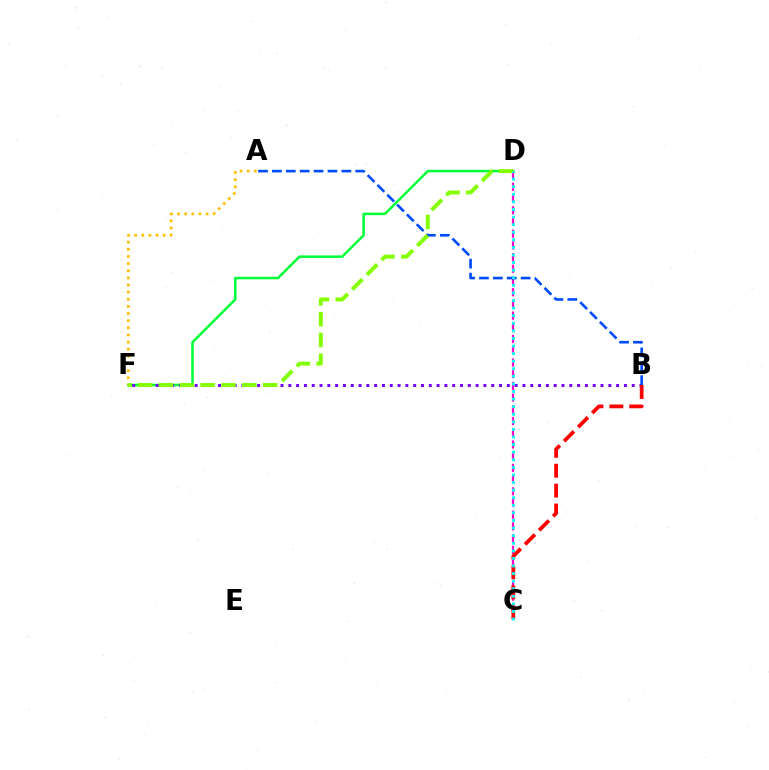{('D', 'F'): [{'color': '#00ff39', 'line_style': 'solid', 'thickness': 1.82}, {'color': '#84ff00', 'line_style': 'dashed', 'thickness': 2.83}], ('C', 'D'): [{'color': '#ff00cf', 'line_style': 'dashed', 'thickness': 1.59}, {'color': '#00fff6', 'line_style': 'dotted', 'thickness': 2.06}], ('B', 'F'): [{'color': '#7200ff', 'line_style': 'dotted', 'thickness': 2.12}], ('B', 'C'): [{'color': '#ff0000', 'line_style': 'dashed', 'thickness': 2.7}], ('A', 'B'): [{'color': '#004bff', 'line_style': 'dashed', 'thickness': 1.89}], ('A', 'F'): [{'color': '#ffbd00', 'line_style': 'dotted', 'thickness': 1.94}]}